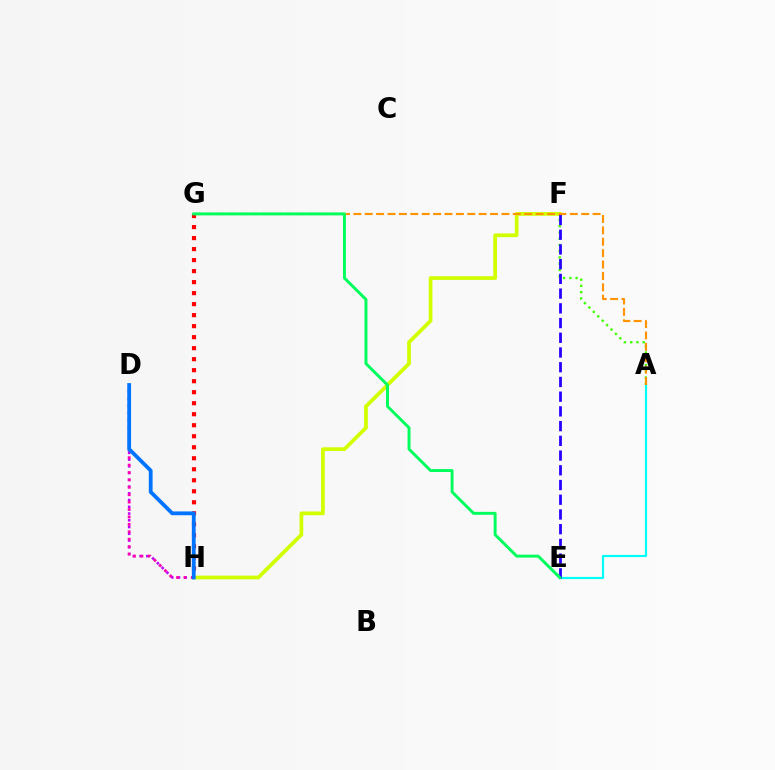{('G', 'H'): [{'color': '#ff0000', 'line_style': 'dotted', 'thickness': 2.99}], ('A', 'F'): [{'color': '#3dff00', 'line_style': 'dotted', 'thickness': 1.7}], ('A', 'E'): [{'color': '#00fff6', 'line_style': 'solid', 'thickness': 1.58}], ('F', 'H'): [{'color': '#d1ff00', 'line_style': 'solid', 'thickness': 2.69}], ('E', 'F'): [{'color': '#2500ff', 'line_style': 'dashed', 'thickness': 2.0}], ('D', 'H'): [{'color': '#b900ff', 'line_style': 'dotted', 'thickness': 1.83}, {'color': '#ff00ac', 'line_style': 'dotted', 'thickness': 2.01}, {'color': '#0074ff', 'line_style': 'solid', 'thickness': 2.74}], ('A', 'G'): [{'color': '#ff9400', 'line_style': 'dashed', 'thickness': 1.55}], ('E', 'G'): [{'color': '#00ff5c', 'line_style': 'solid', 'thickness': 2.12}]}